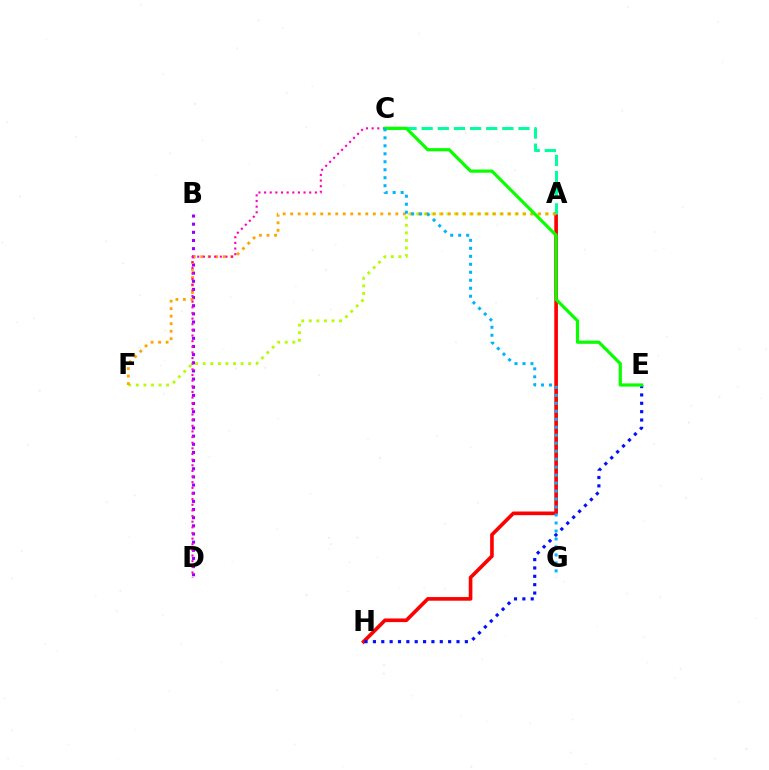{('A', 'F'): [{'color': '#b3ff00', 'line_style': 'dotted', 'thickness': 2.06}, {'color': '#ffa500', 'line_style': 'dotted', 'thickness': 2.04}], ('B', 'D'): [{'color': '#9b00ff', 'line_style': 'dotted', 'thickness': 2.21}], ('A', 'H'): [{'color': '#ff0000', 'line_style': 'solid', 'thickness': 2.62}], ('E', 'H'): [{'color': '#0010ff', 'line_style': 'dotted', 'thickness': 2.27}], ('C', 'D'): [{'color': '#ff00bd', 'line_style': 'dotted', 'thickness': 1.53}], ('A', 'C'): [{'color': '#00ff9d', 'line_style': 'dashed', 'thickness': 2.19}], ('C', 'E'): [{'color': '#08ff00', 'line_style': 'solid', 'thickness': 2.3}], ('C', 'G'): [{'color': '#00b5ff', 'line_style': 'dotted', 'thickness': 2.17}]}